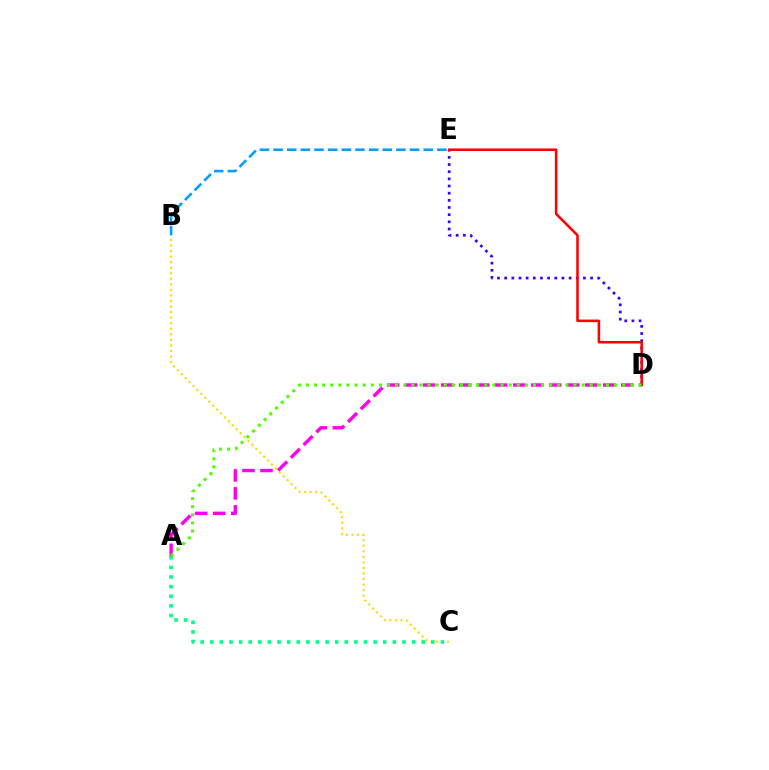{('D', 'E'): [{'color': '#3700ff', 'line_style': 'dotted', 'thickness': 1.94}, {'color': '#ff0000', 'line_style': 'solid', 'thickness': 1.84}], ('B', 'C'): [{'color': '#ffd500', 'line_style': 'dotted', 'thickness': 1.51}], ('A', 'C'): [{'color': '#00ff86', 'line_style': 'dotted', 'thickness': 2.61}], ('A', 'D'): [{'color': '#ff00ed', 'line_style': 'dashed', 'thickness': 2.45}, {'color': '#4fff00', 'line_style': 'dotted', 'thickness': 2.2}], ('B', 'E'): [{'color': '#009eff', 'line_style': 'dashed', 'thickness': 1.85}]}